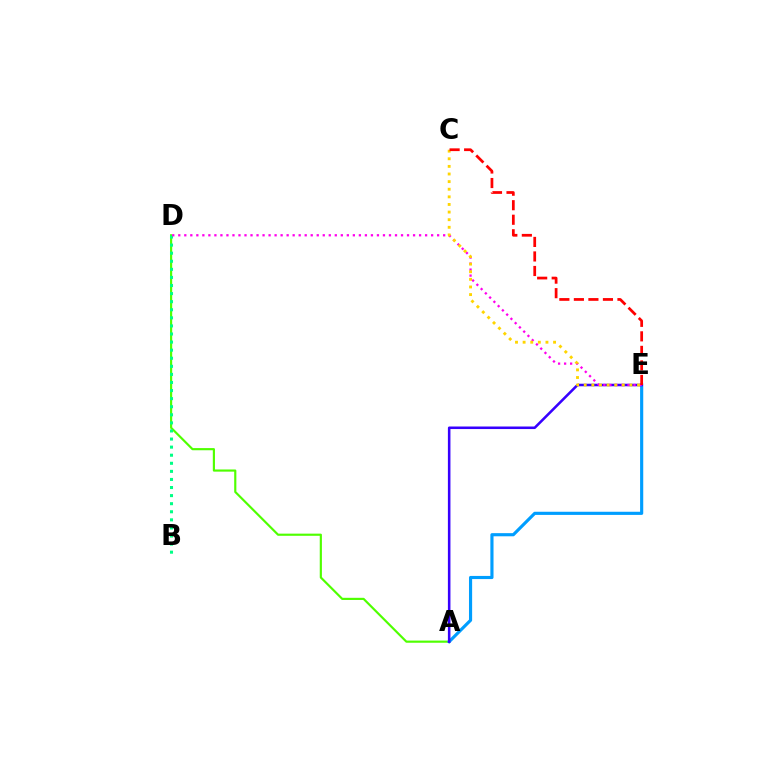{('A', 'D'): [{'color': '#4fff00', 'line_style': 'solid', 'thickness': 1.56}], ('B', 'D'): [{'color': '#00ff86', 'line_style': 'dotted', 'thickness': 2.2}], ('A', 'E'): [{'color': '#009eff', 'line_style': 'solid', 'thickness': 2.26}, {'color': '#3700ff', 'line_style': 'solid', 'thickness': 1.84}], ('D', 'E'): [{'color': '#ff00ed', 'line_style': 'dotted', 'thickness': 1.64}], ('C', 'E'): [{'color': '#ffd500', 'line_style': 'dotted', 'thickness': 2.07}, {'color': '#ff0000', 'line_style': 'dashed', 'thickness': 1.97}]}